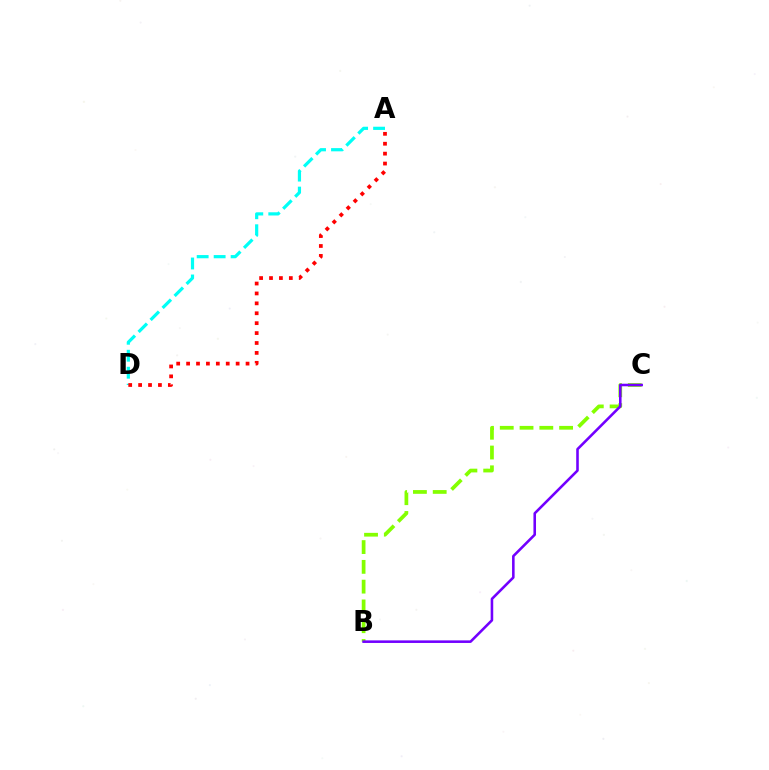{('A', 'D'): [{'color': '#00fff6', 'line_style': 'dashed', 'thickness': 2.31}, {'color': '#ff0000', 'line_style': 'dotted', 'thickness': 2.69}], ('B', 'C'): [{'color': '#84ff00', 'line_style': 'dashed', 'thickness': 2.69}, {'color': '#7200ff', 'line_style': 'solid', 'thickness': 1.85}]}